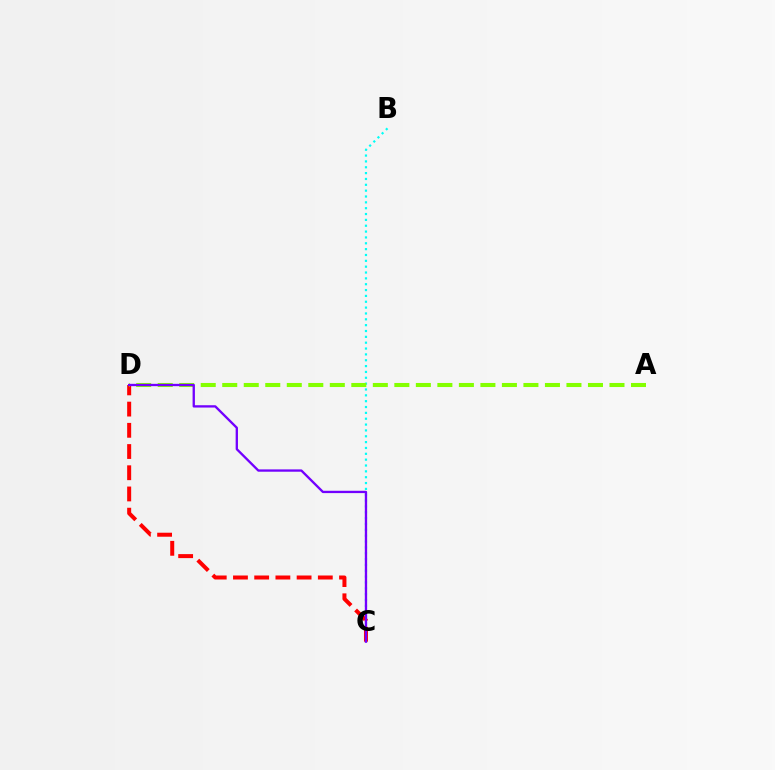{('B', 'C'): [{'color': '#00fff6', 'line_style': 'dotted', 'thickness': 1.59}], ('C', 'D'): [{'color': '#ff0000', 'line_style': 'dashed', 'thickness': 2.88}, {'color': '#7200ff', 'line_style': 'solid', 'thickness': 1.67}], ('A', 'D'): [{'color': '#84ff00', 'line_style': 'dashed', 'thickness': 2.92}]}